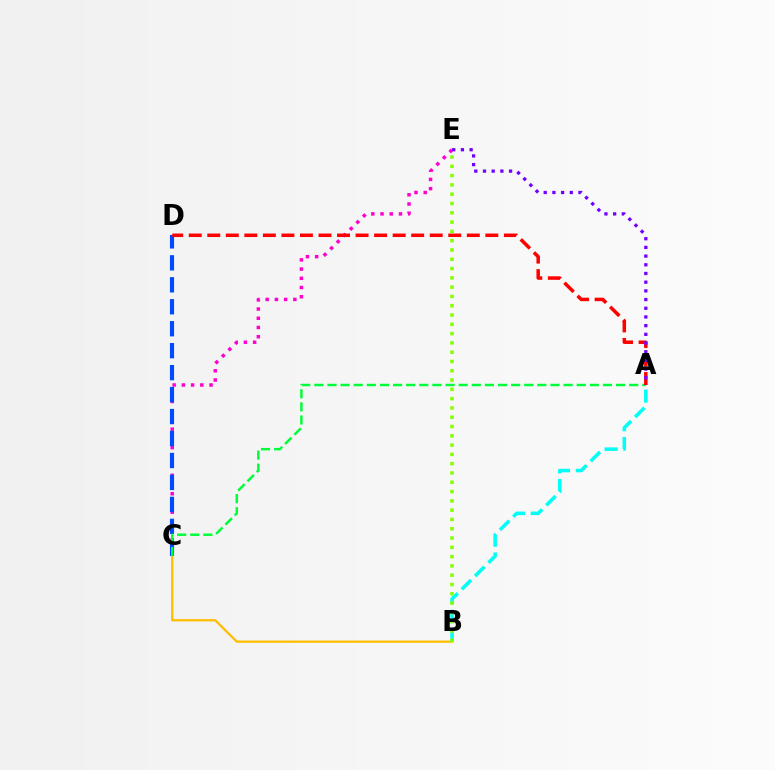{('C', 'E'): [{'color': '#ff00cf', 'line_style': 'dotted', 'thickness': 2.51}], ('C', 'D'): [{'color': '#004bff', 'line_style': 'dashed', 'thickness': 2.98}], ('B', 'C'): [{'color': '#ffbd00', 'line_style': 'solid', 'thickness': 1.62}], ('A', 'C'): [{'color': '#00ff39', 'line_style': 'dashed', 'thickness': 1.78}], ('A', 'D'): [{'color': '#ff0000', 'line_style': 'dashed', 'thickness': 2.52}], ('A', 'B'): [{'color': '#00fff6', 'line_style': 'dashed', 'thickness': 2.55}], ('A', 'E'): [{'color': '#7200ff', 'line_style': 'dotted', 'thickness': 2.36}], ('B', 'E'): [{'color': '#84ff00', 'line_style': 'dotted', 'thickness': 2.52}]}